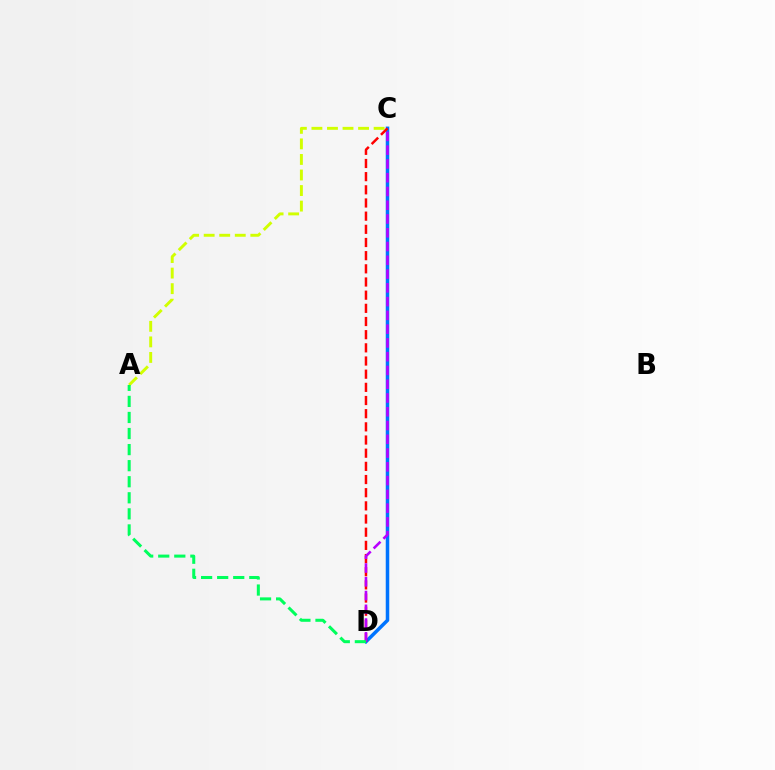{('C', 'D'): [{'color': '#0074ff', 'line_style': 'solid', 'thickness': 2.53}, {'color': '#ff0000', 'line_style': 'dashed', 'thickness': 1.79}, {'color': '#b900ff', 'line_style': 'dashed', 'thickness': 1.87}], ('A', 'C'): [{'color': '#d1ff00', 'line_style': 'dashed', 'thickness': 2.11}], ('A', 'D'): [{'color': '#00ff5c', 'line_style': 'dashed', 'thickness': 2.18}]}